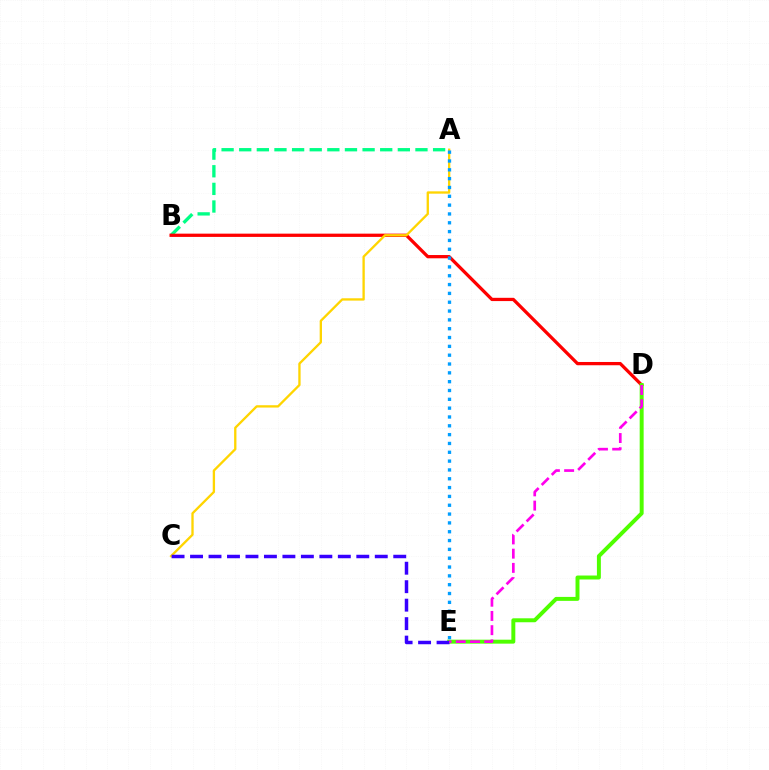{('A', 'B'): [{'color': '#00ff86', 'line_style': 'dashed', 'thickness': 2.39}], ('B', 'D'): [{'color': '#ff0000', 'line_style': 'solid', 'thickness': 2.35}], ('A', 'C'): [{'color': '#ffd500', 'line_style': 'solid', 'thickness': 1.67}], ('D', 'E'): [{'color': '#4fff00', 'line_style': 'solid', 'thickness': 2.85}, {'color': '#ff00ed', 'line_style': 'dashed', 'thickness': 1.93}], ('C', 'E'): [{'color': '#3700ff', 'line_style': 'dashed', 'thickness': 2.51}], ('A', 'E'): [{'color': '#009eff', 'line_style': 'dotted', 'thickness': 2.4}]}